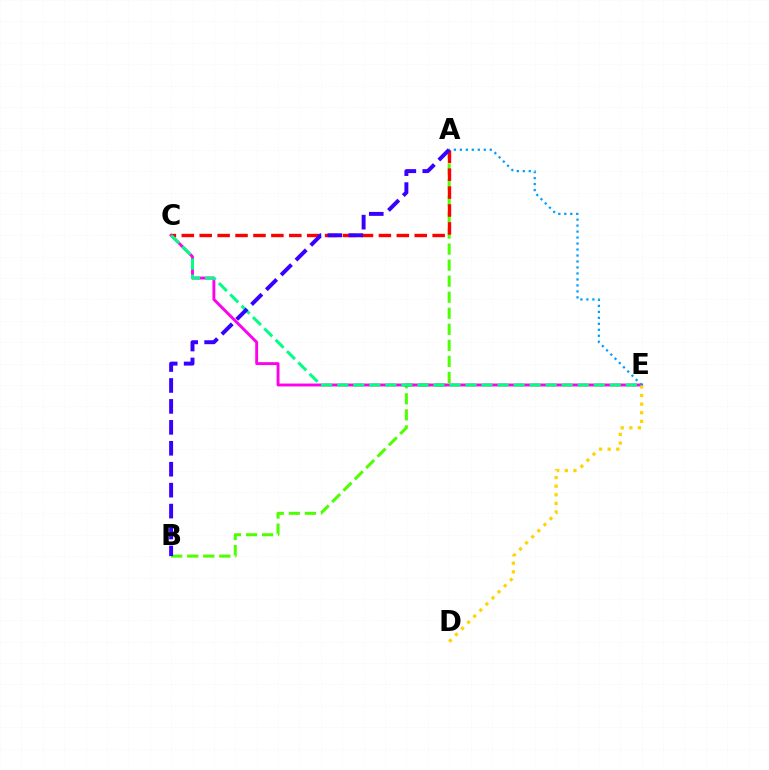{('A', 'B'): [{'color': '#4fff00', 'line_style': 'dashed', 'thickness': 2.18}, {'color': '#3700ff', 'line_style': 'dashed', 'thickness': 2.84}], ('C', 'E'): [{'color': '#ff00ed', 'line_style': 'solid', 'thickness': 2.08}, {'color': '#00ff86', 'line_style': 'dashed', 'thickness': 2.18}], ('A', 'C'): [{'color': '#ff0000', 'line_style': 'dashed', 'thickness': 2.43}], ('D', 'E'): [{'color': '#ffd500', 'line_style': 'dotted', 'thickness': 2.34}], ('A', 'E'): [{'color': '#009eff', 'line_style': 'dotted', 'thickness': 1.62}]}